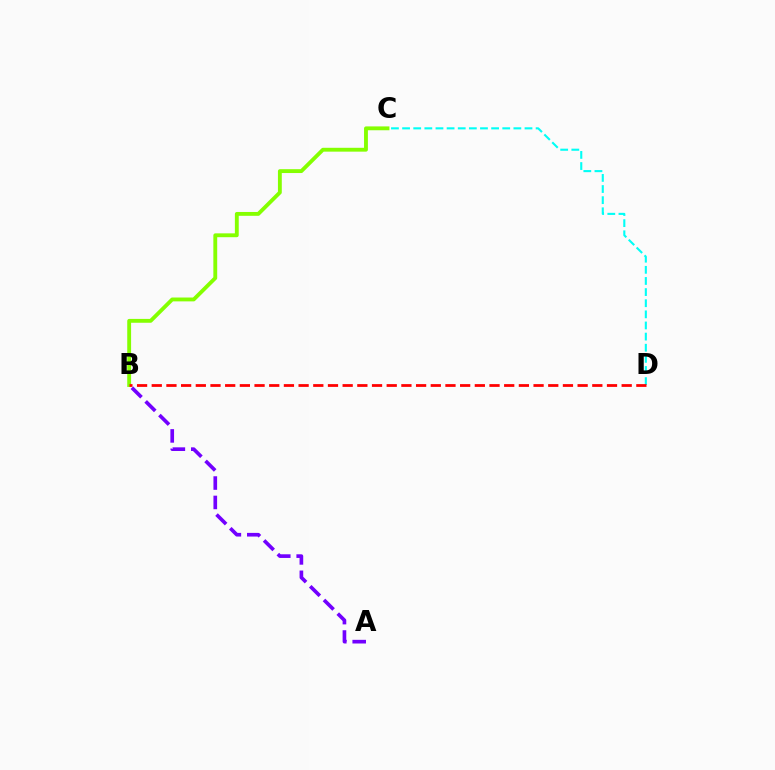{('C', 'D'): [{'color': '#00fff6', 'line_style': 'dashed', 'thickness': 1.51}], ('A', 'B'): [{'color': '#7200ff', 'line_style': 'dashed', 'thickness': 2.64}], ('B', 'C'): [{'color': '#84ff00', 'line_style': 'solid', 'thickness': 2.77}], ('B', 'D'): [{'color': '#ff0000', 'line_style': 'dashed', 'thickness': 1.99}]}